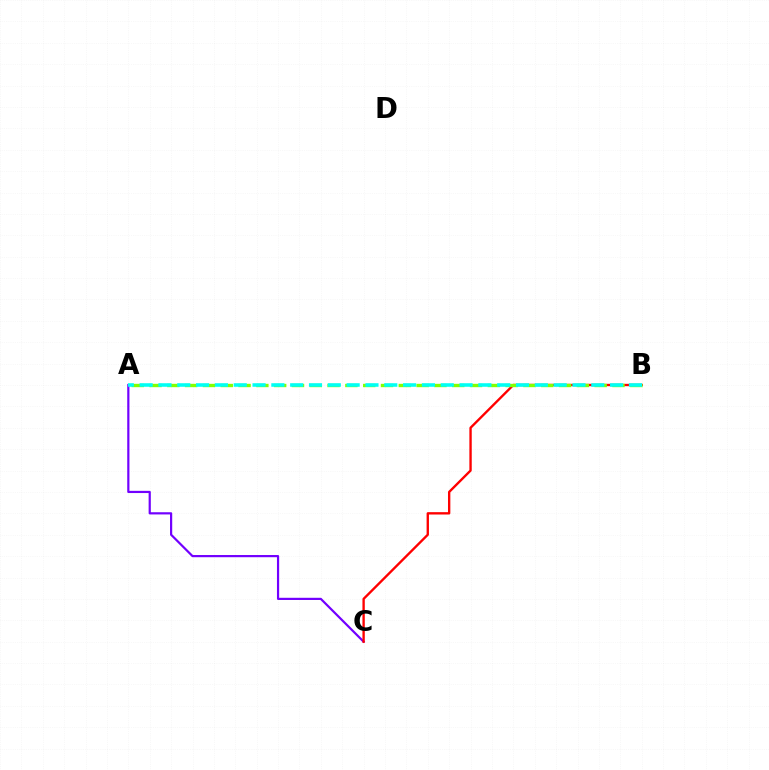{('A', 'C'): [{'color': '#7200ff', 'line_style': 'solid', 'thickness': 1.58}], ('B', 'C'): [{'color': '#ff0000', 'line_style': 'solid', 'thickness': 1.7}], ('A', 'B'): [{'color': '#84ff00', 'line_style': 'dashed', 'thickness': 2.42}, {'color': '#00fff6', 'line_style': 'dashed', 'thickness': 2.56}]}